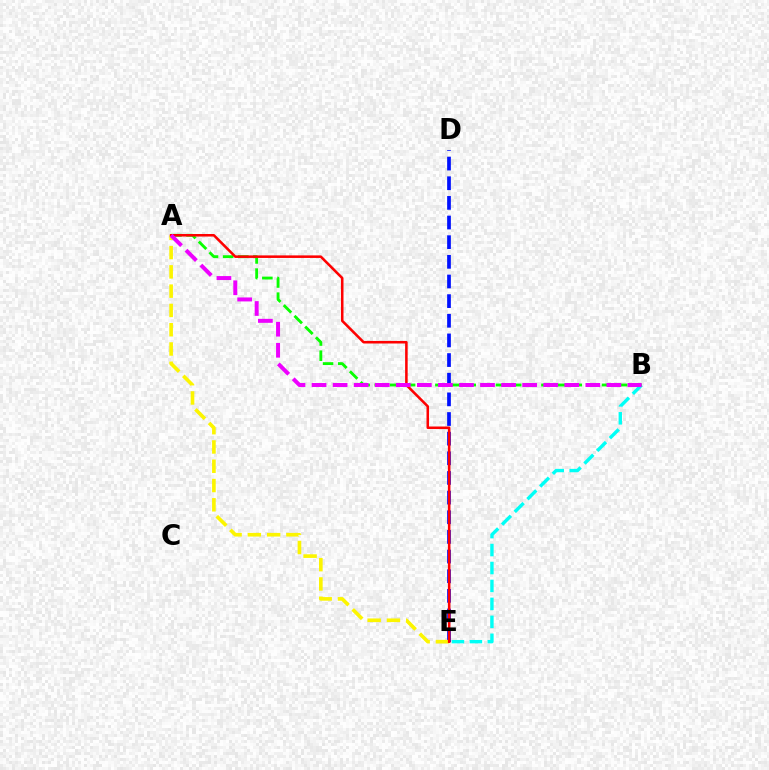{('B', 'E'): [{'color': '#00fff6', 'line_style': 'dashed', 'thickness': 2.44}], ('D', 'E'): [{'color': '#0010ff', 'line_style': 'dashed', 'thickness': 2.67}], ('A', 'B'): [{'color': '#08ff00', 'line_style': 'dashed', 'thickness': 2.06}, {'color': '#ee00ff', 'line_style': 'dashed', 'thickness': 2.86}], ('A', 'E'): [{'color': '#fcf500', 'line_style': 'dashed', 'thickness': 2.62}, {'color': '#ff0000', 'line_style': 'solid', 'thickness': 1.84}]}